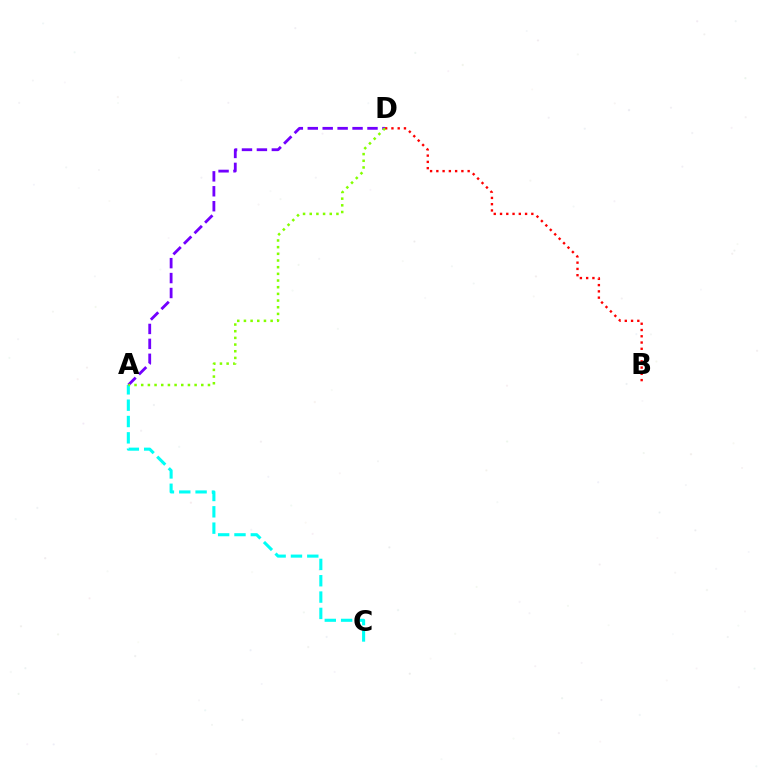{('B', 'D'): [{'color': '#ff0000', 'line_style': 'dotted', 'thickness': 1.7}], ('A', 'C'): [{'color': '#00fff6', 'line_style': 'dashed', 'thickness': 2.22}], ('A', 'D'): [{'color': '#7200ff', 'line_style': 'dashed', 'thickness': 2.03}, {'color': '#84ff00', 'line_style': 'dotted', 'thickness': 1.81}]}